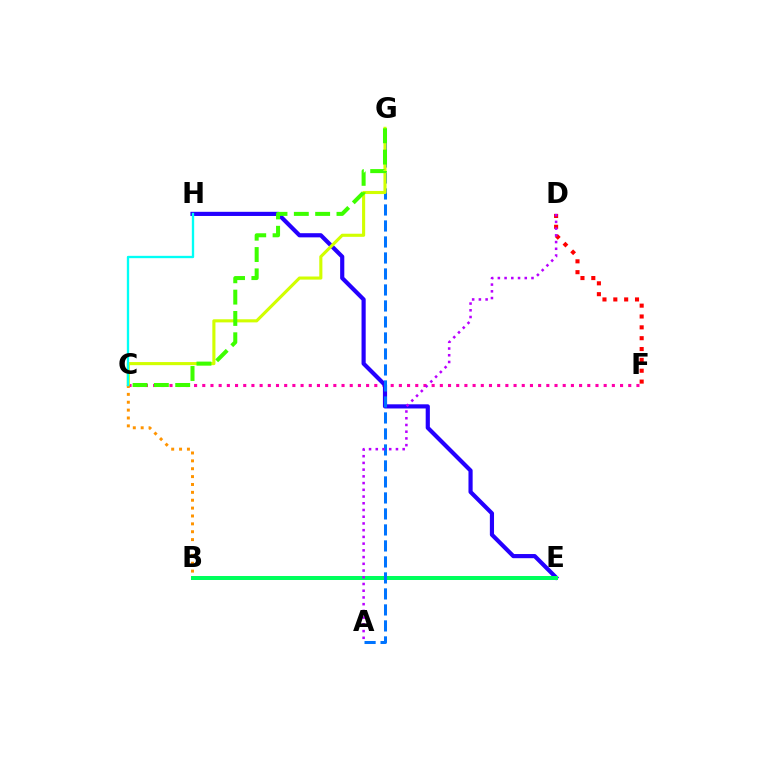{('D', 'F'): [{'color': '#ff0000', 'line_style': 'dotted', 'thickness': 2.95}], ('C', 'F'): [{'color': '#ff00ac', 'line_style': 'dotted', 'thickness': 2.23}], ('E', 'H'): [{'color': '#2500ff', 'line_style': 'solid', 'thickness': 3.0}], ('B', 'E'): [{'color': '#00ff5c', 'line_style': 'solid', 'thickness': 2.88}], ('A', 'G'): [{'color': '#0074ff', 'line_style': 'dashed', 'thickness': 2.17}], ('C', 'G'): [{'color': '#d1ff00', 'line_style': 'solid', 'thickness': 2.23}, {'color': '#3dff00', 'line_style': 'dashed', 'thickness': 2.9}], ('A', 'D'): [{'color': '#b900ff', 'line_style': 'dotted', 'thickness': 1.83}], ('B', 'C'): [{'color': '#ff9400', 'line_style': 'dotted', 'thickness': 2.14}], ('C', 'H'): [{'color': '#00fff6', 'line_style': 'solid', 'thickness': 1.68}]}